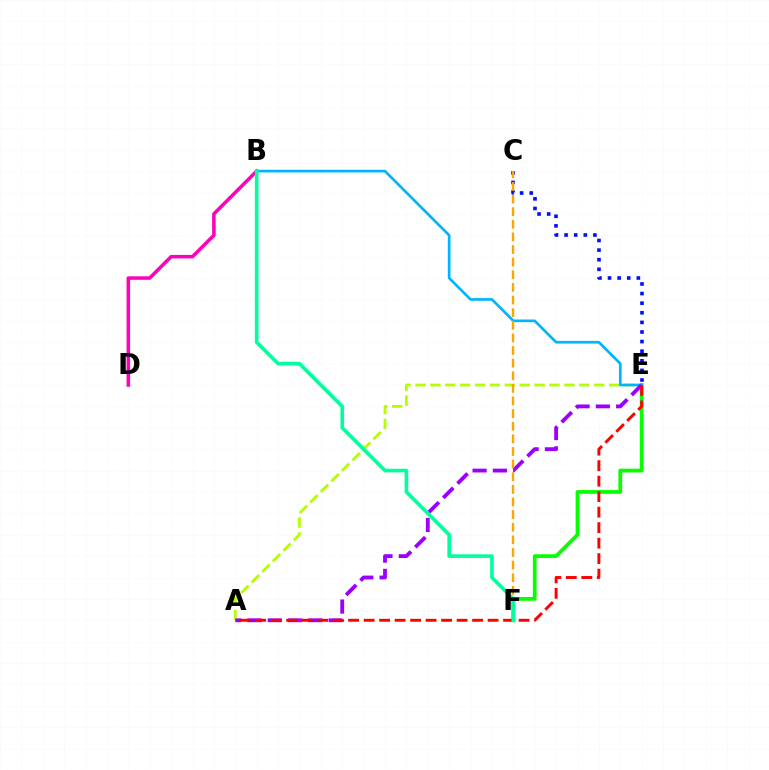{('A', 'E'): [{'color': '#b3ff00', 'line_style': 'dashed', 'thickness': 2.02}, {'color': '#9b00ff', 'line_style': 'dashed', 'thickness': 2.76}, {'color': '#ff0000', 'line_style': 'dashed', 'thickness': 2.1}], ('E', 'F'): [{'color': '#08ff00', 'line_style': 'solid', 'thickness': 2.71}], ('B', 'D'): [{'color': '#ff00bd', 'line_style': 'solid', 'thickness': 2.54}], ('B', 'E'): [{'color': '#00b5ff', 'line_style': 'solid', 'thickness': 1.94}], ('C', 'E'): [{'color': '#0010ff', 'line_style': 'dotted', 'thickness': 2.61}], ('C', 'F'): [{'color': '#ffa500', 'line_style': 'dashed', 'thickness': 1.71}], ('B', 'F'): [{'color': '#00ff9d', 'line_style': 'solid', 'thickness': 2.61}]}